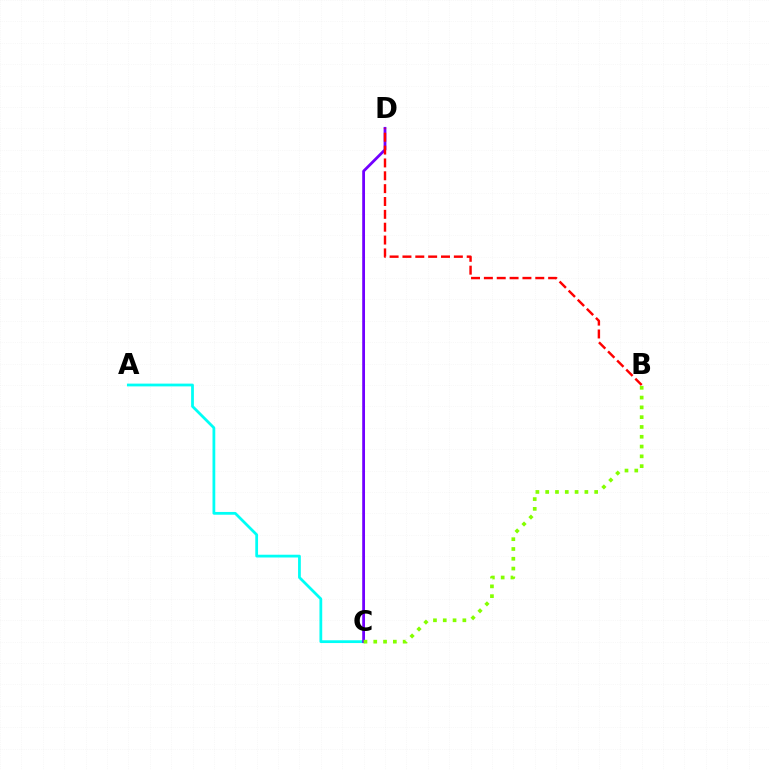{('A', 'C'): [{'color': '#00fff6', 'line_style': 'solid', 'thickness': 1.99}], ('C', 'D'): [{'color': '#7200ff', 'line_style': 'solid', 'thickness': 2.01}], ('B', 'C'): [{'color': '#84ff00', 'line_style': 'dotted', 'thickness': 2.66}], ('B', 'D'): [{'color': '#ff0000', 'line_style': 'dashed', 'thickness': 1.75}]}